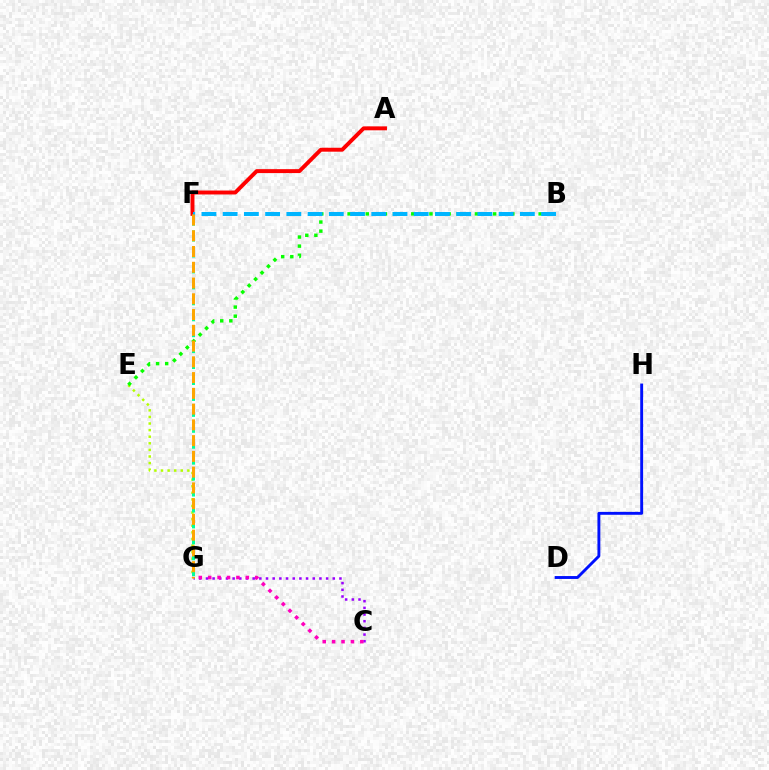{('A', 'F'): [{'color': '#ff0000', 'line_style': 'solid', 'thickness': 2.83}], ('E', 'G'): [{'color': '#b3ff00', 'line_style': 'dotted', 'thickness': 1.79}], ('F', 'G'): [{'color': '#00ff9d', 'line_style': 'dashed', 'thickness': 2.16}, {'color': '#ffa500', 'line_style': 'dashed', 'thickness': 2.14}], ('B', 'E'): [{'color': '#08ff00', 'line_style': 'dotted', 'thickness': 2.47}], ('C', 'G'): [{'color': '#9b00ff', 'line_style': 'dotted', 'thickness': 1.81}, {'color': '#ff00bd', 'line_style': 'dotted', 'thickness': 2.56}], ('D', 'H'): [{'color': '#0010ff', 'line_style': 'solid', 'thickness': 2.08}], ('B', 'F'): [{'color': '#00b5ff', 'line_style': 'dashed', 'thickness': 2.88}]}